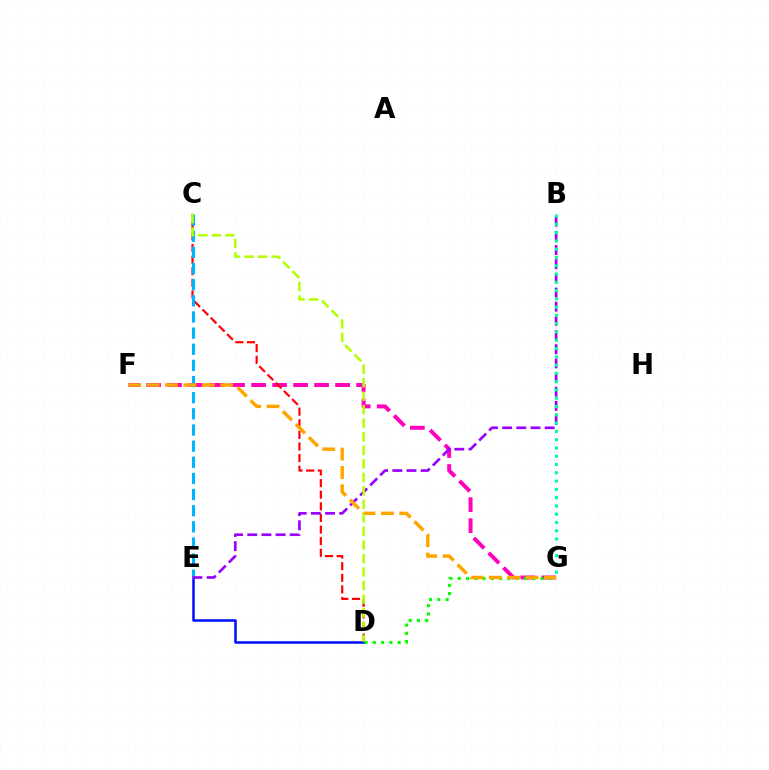{('F', 'G'): [{'color': '#ff00bd', 'line_style': 'dashed', 'thickness': 2.85}, {'color': '#ffa500', 'line_style': 'dashed', 'thickness': 2.5}], ('D', 'E'): [{'color': '#0010ff', 'line_style': 'solid', 'thickness': 1.82}], ('C', 'D'): [{'color': '#ff0000', 'line_style': 'dashed', 'thickness': 1.58}, {'color': '#b3ff00', 'line_style': 'dashed', 'thickness': 1.84}], ('C', 'E'): [{'color': '#00b5ff', 'line_style': 'dashed', 'thickness': 2.19}], ('B', 'E'): [{'color': '#9b00ff', 'line_style': 'dashed', 'thickness': 1.93}], ('D', 'G'): [{'color': '#08ff00', 'line_style': 'dotted', 'thickness': 2.25}], ('B', 'G'): [{'color': '#00ff9d', 'line_style': 'dotted', 'thickness': 2.25}]}